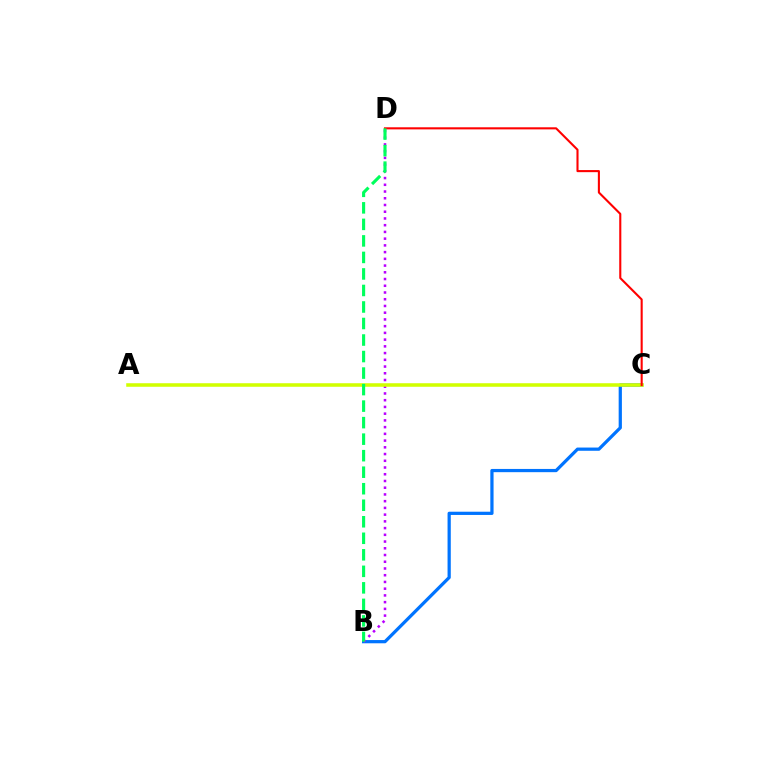{('B', 'C'): [{'color': '#0074ff', 'line_style': 'solid', 'thickness': 2.33}], ('B', 'D'): [{'color': '#b900ff', 'line_style': 'dotted', 'thickness': 1.83}, {'color': '#00ff5c', 'line_style': 'dashed', 'thickness': 2.24}], ('A', 'C'): [{'color': '#d1ff00', 'line_style': 'solid', 'thickness': 2.55}], ('C', 'D'): [{'color': '#ff0000', 'line_style': 'solid', 'thickness': 1.51}]}